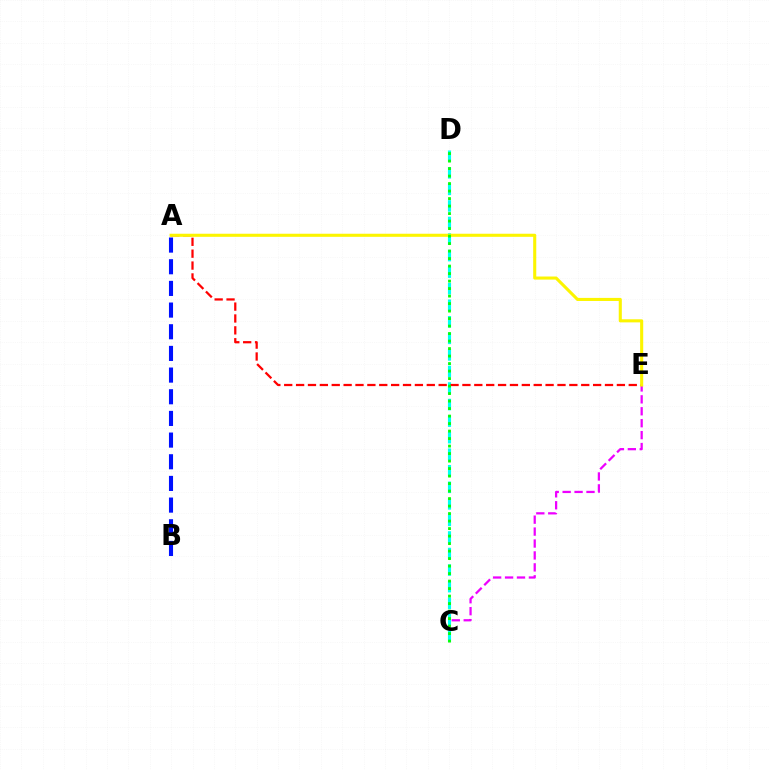{('C', 'E'): [{'color': '#ee00ff', 'line_style': 'dashed', 'thickness': 1.62}], ('C', 'D'): [{'color': '#00fff6', 'line_style': 'dashed', 'thickness': 2.25}, {'color': '#08ff00', 'line_style': 'dotted', 'thickness': 2.04}], ('A', 'E'): [{'color': '#ff0000', 'line_style': 'dashed', 'thickness': 1.61}, {'color': '#fcf500', 'line_style': 'solid', 'thickness': 2.22}], ('A', 'B'): [{'color': '#0010ff', 'line_style': 'dashed', 'thickness': 2.94}]}